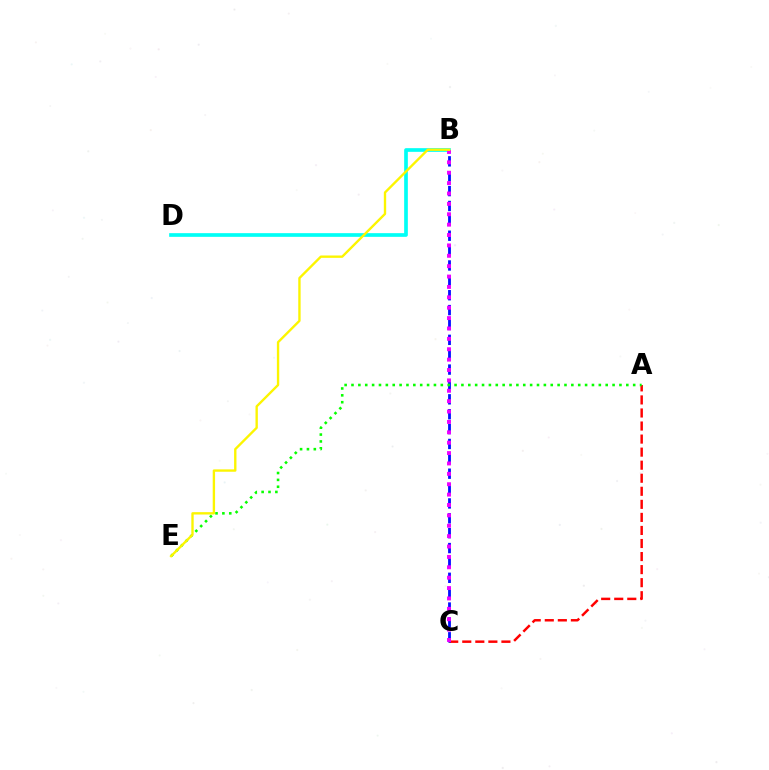{('A', 'C'): [{'color': '#ff0000', 'line_style': 'dashed', 'thickness': 1.77}], ('B', 'D'): [{'color': '#00fff6', 'line_style': 'solid', 'thickness': 2.65}], ('B', 'C'): [{'color': '#0010ff', 'line_style': 'dashed', 'thickness': 2.02}, {'color': '#ee00ff', 'line_style': 'dotted', 'thickness': 2.82}], ('A', 'E'): [{'color': '#08ff00', 'line_style': 'dotted', 'thickness': 1.87}], ('B', 'E'): [{'color': '#fcf500', 'line_style': 'solid', 'thickness': 1.7}]}